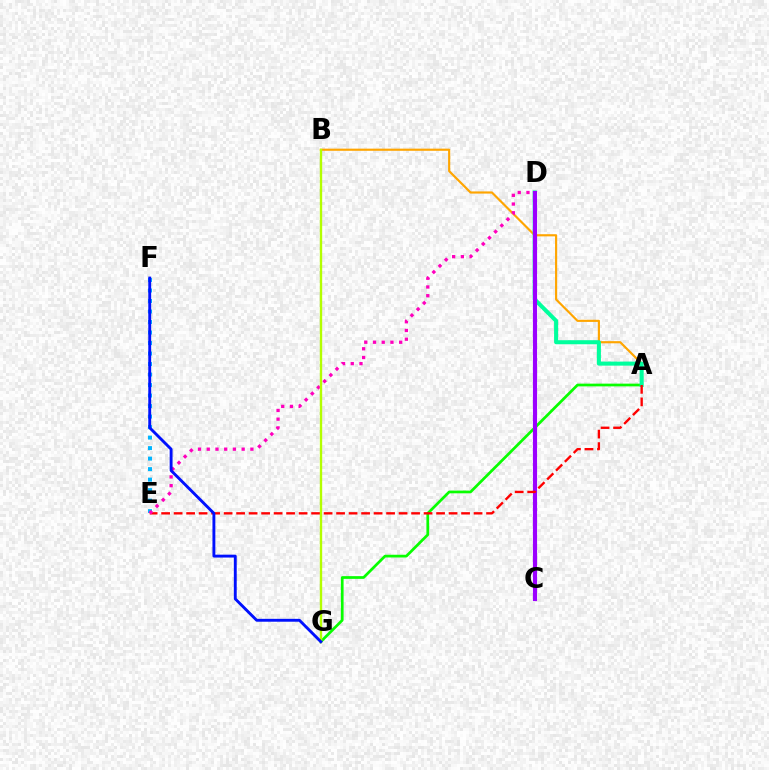{('A', 'G'): [{'color': '#08ff00', 'line_style': 'solid', 'thickness': 1.96}], ('E', 'F'): [{'color': '#00b5ff', 'line_style': 'dotted', 'thickness': 2.85}], ('A', 'B'): [{'color': '#ffa500', 'line_style': 'solid', 'thickness': 1.55}], ('A', 'D'): [{'color': '#00ff9d', 'line_style': 'solid', 'thickness': 2.92}], ('C', 'D'): [{'color': '#9b00ff', 'line_style': 'solid', 'thickness': 2.98}], ('A', 'E'): [{'color': '#ff0000', 'line_style': 'dashed', 'thickness': 1.7}], ('D', 'E'): [{'color': '#ff00bd', 'line_style': 'dotted', 'thickness': 2.37}], ('B', 'G'): [{'color': '#b3ff00', 'line_style': 'solid', 'thickness': 1.7}], ('F', 'G'): [{'color': '#0010ff', 'line_style': 'solid', 'thickness': 2.08}]}